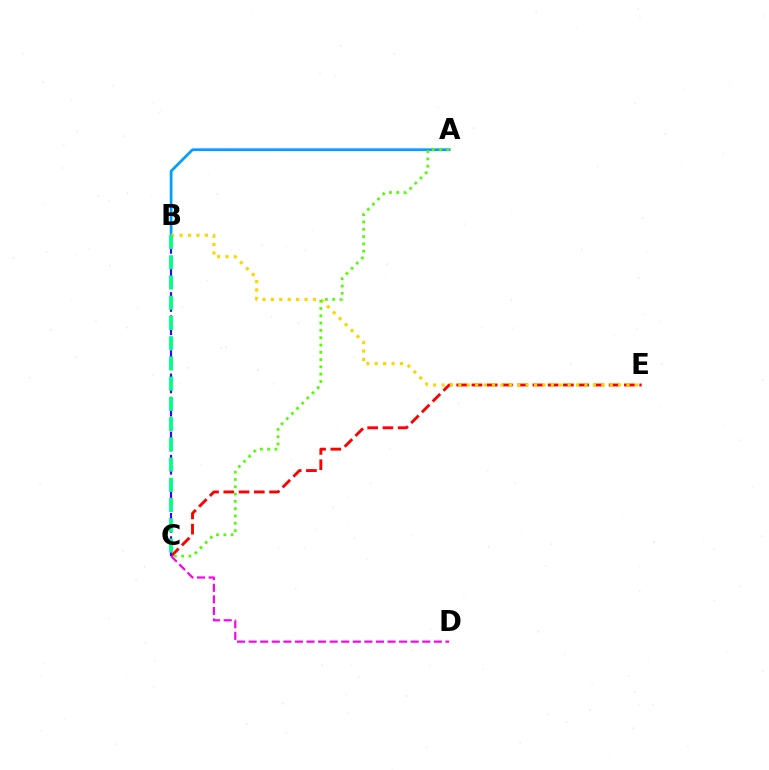{('A', 'B'): [{'color': '#009eff', 'line_style': 'solid', 'thickness': 1.96}], ('C', 'E'): [{'color': '#ff0000', 'line_style': 'dashed', 'thickness': 2.07}], ('B', 'C'): [{'color': '#3700ff', 'line_style': 'dashed', 'thickness': 1.58}, {'color': '#00ff86', 'line_style': 'dashed', 'thickness': 2.75}], ('B', 'E'): [{'color': '#ffd500', 'line_style': 'dotted', 'thickness': 2.28}], ('A', 'C'): [{'color': '#4fff00', 'line_style': 'dotted', 'thickness': 1.98}], ('C', 'D'): [{'color': '#ff00ed', 'line_style': 'dashed', 'thickness': 1.57}]}